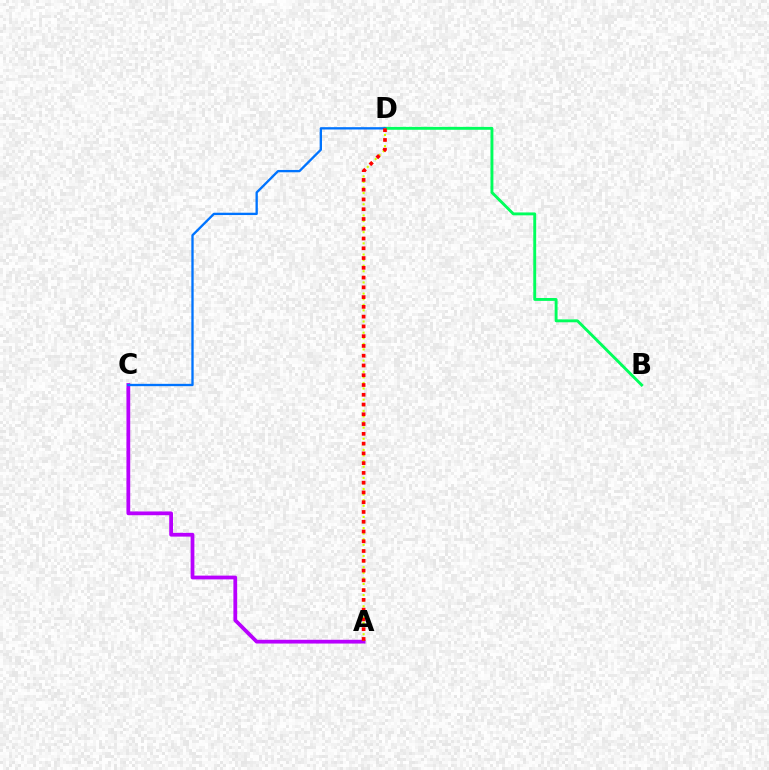{('A', 'C'): [{'color': '#b900ff', 'line_style': 'solid', 'thickness': 2.71}], ('B', 'D'): [{'color': '#00ff5c', 'line_style': 'solid', 'thickness': 2.08}], ('C', 'D'): [{'color': '#0074ff', 'line_style': 'solid', 'thickness': 1.68}], ('A', 'D'): [{'color': '#d1ff00', 'line_style': 'dotted', 'thickness': 1.52}, {'color': '#ff0000', 'line_style': 'dotted', 'thickness': 2.65}]}